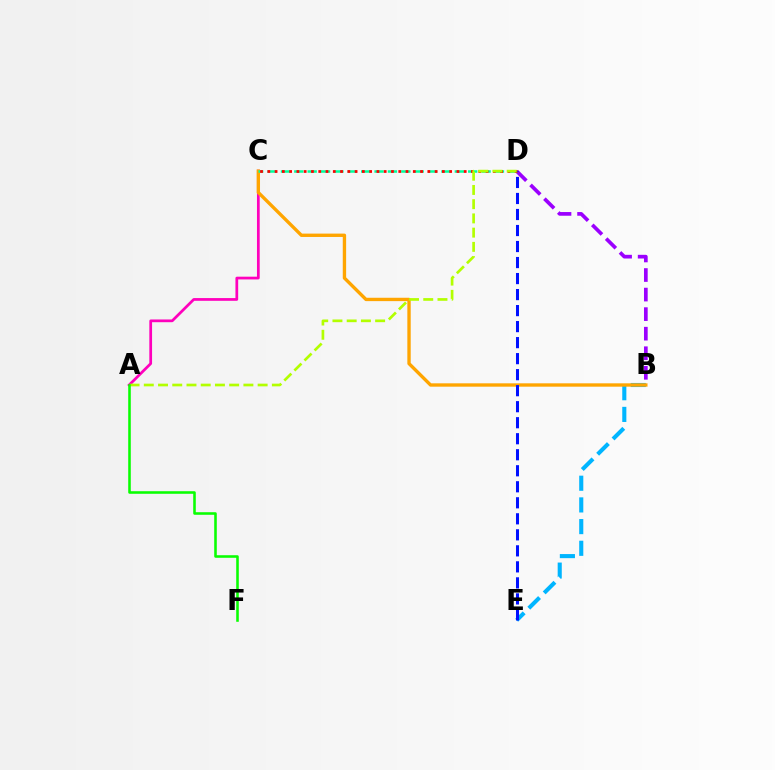{('B', 'D'): [{'color': '#9b00ff', 'line_style': 'dashed', 'thickness': 2.66}], ('A', 'C'): [{'color': '#ff00bd', 'line_style': 'solid', 'thickness': 1.97}], ('B', 'E'): [{'color': '#00b5ff', 'line_style': 'dashed', 'thickness': 2.95}], ('B', 'C'): [{'color': '#ffa500', 'line_style': 'solid', 'thickness': 2.42}], ('C', 'D'): [{'color': '#00ff9d', 'line_style': 'dashed', 'thickness': 1.82}, {'color': '#ff0000', 'line_style': 'dotted', 'thickness': 1.98}], ('D', 'E'): [{'color': '#0010ff', 'line_style': 'dashed', 'thickness': 2.18}], ('A', 'D'): [{'color': '#b3ff00', 'line_style': 'dashed', 'thickness': 1.93}], ('A', 'F'): [{'color': '#08ff00', 'line_style': 'solid', 'thickness': 1.85}]}